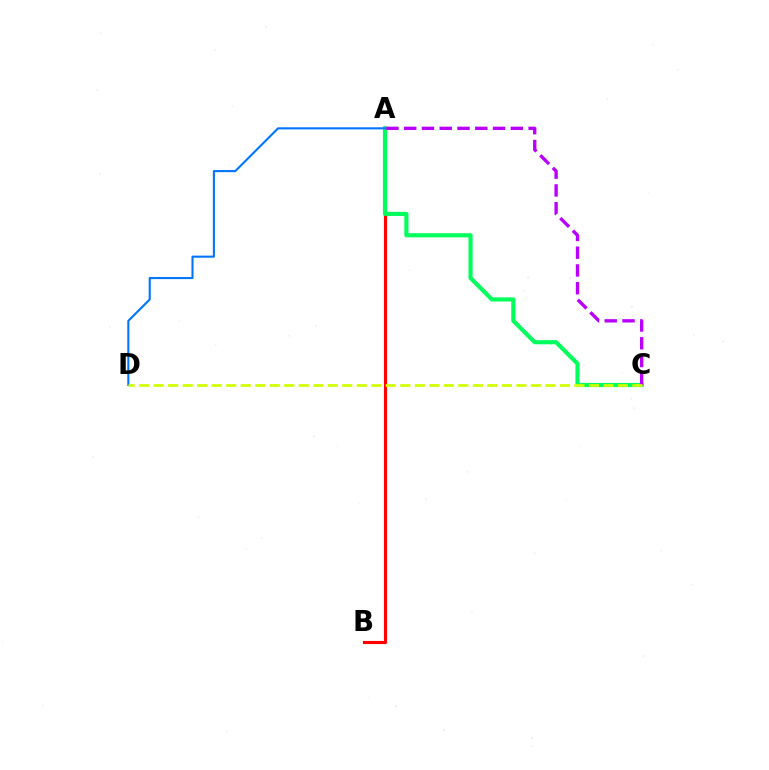{('A', 'B'): [{'color': '#ff0000', 'line_style': 'solid', 'thickness': 2.26}], ('A', 'C'): [{'color': '#00ff5c', 'line_style': 'solid', 'thickness': 2.99}, {'color': '#b900ff', 'line_style': 'dashed', 'thickness': 2.41}], ('A', 'D'): [{'color': '#0074ff', 'line_style': 'solid', 'thickness': 1.5}], ('C', 'D'): [{'color': '#d1ff00', 'line_style': 'dashed', 'thickness': 1.97}]}